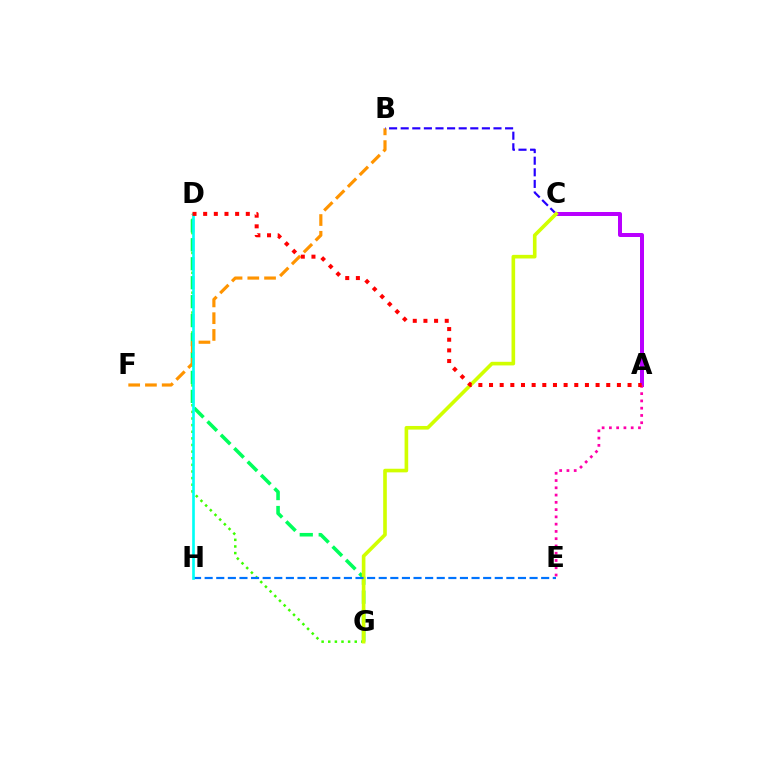{('D', 'G'): [{'color': '#3dff00', 'line_style': 'dotted', 'thickness': 1.8}, {'color': '#00ff5c', 'line_style': 'dashed', 'thickness': 2.57}], ('B', 'F'): [{'color': '#ff9400', 'line_style': 'dashed', 'thickness': 2.28}], ('B', 'C'): [{'color': '#2500ff', 'line_style': 'dashed', 'thickness': 1.58}], ('A', 'C'): [{'color': '#b900ff', 'line_style': 'solid', 'thickness': 2.88}], ('C', 'G'): [{'color': '#d1ff00', 'line_style': 'solid', 'thickness': 2.61}], ('E', 'H'): [{'color': '#0074ff', 'line_style': 'dashed', 'thickness': 1.58}], ('A', 'E'): [{'color': '#ff00ac', 'line_style': 'dotted', 'thickness': 1.97}], ('D', 'H'): [{'color': '#00fff6', 'line_style': 'solid', 'thickness': 1.91}], ('A', 'D'): [{'color': '#ff0000', 'line_style': 'dotted', 'thickness': 2.9}]}